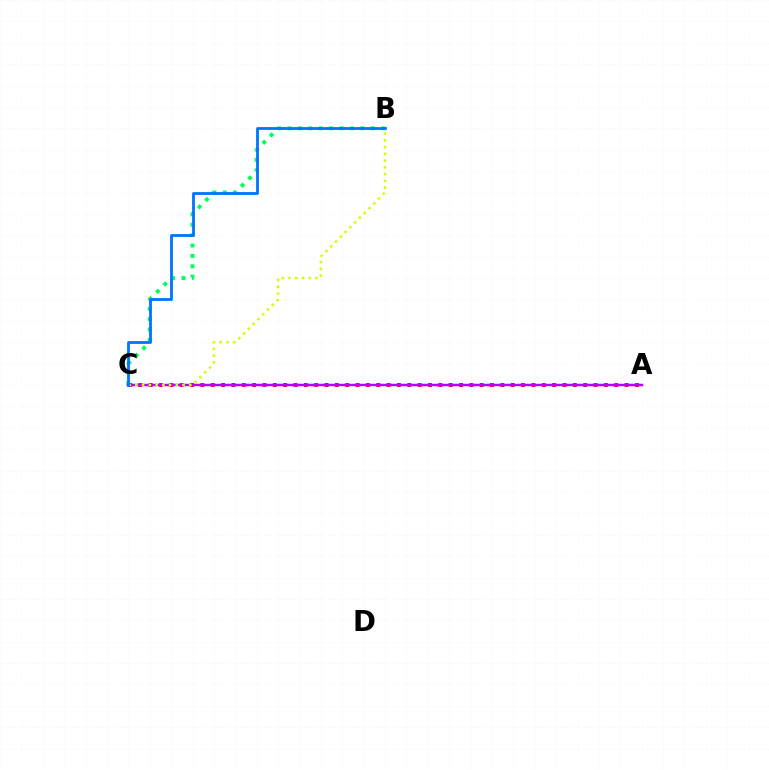{('B', 'C'): [{'color': '#00ff5c', 'line_style': 'dotted', 'thickness': 2.82}, {'color': '#d1ff00', 'line_style': 'dotted', 'thickness': 1.83}, {'color': '#0074ff', 'line_style': 'solid', 'thickness': 2.01}], ('A', 'C'): [{'color': '#ff0000', 'line_style': 'dotted', 'thickness': 2.81}, {'color': '#b900ff', 'line_style': 'solid', 'thickness': 1.79}]}